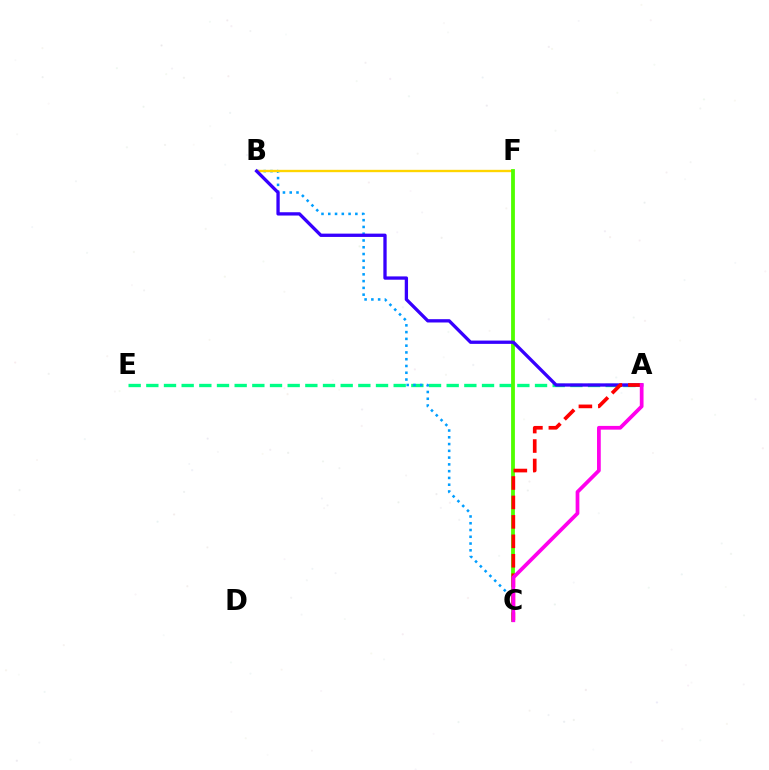{('A', 'E'): [{'color': '#00ff86', 'line_style': 'dashed', 'thickness': 2.4}], ('B', 'C'): [{'color': '#009eff', 'line_style': 'dotted', 'thickness': 1.84}], ('B', 'F'): [{'color': '#ffd500', 'line_style': 'solid', 'thickness': 1.69}], ('C', 'F'): [{'color': '#4fff00', 'line_style': 'solid', 'thickness': 2.74}], ('A', 'B'): [{'color': '#3700ff', 'line_style': 'solid', 'thickness': 2.38}], ('A', 'C'): [{'color': '#ff0000', 'line_style': 'dashed', 'thickness': 2.64}, {'color': '#ff00ed', 'line_style': 'solid', 'thickness': 2.69}]}